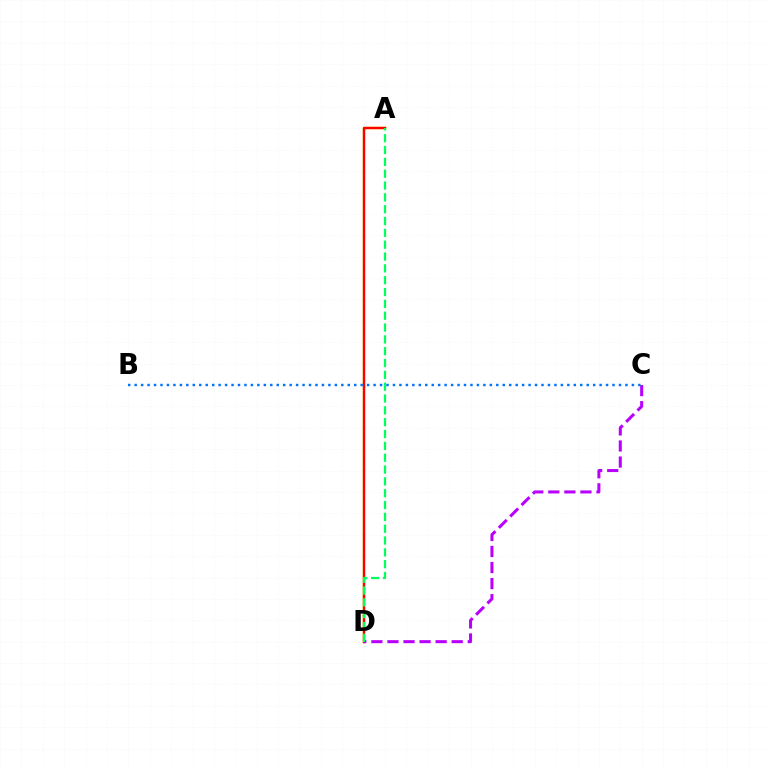{('A', 'D'): [{'color': '#d1ff00', 'line_style': 'solid', 'thickness': 1.74}, {'color': '#ff0000', 'line_style': 'solid', 'thickness': 1.73}, {'color': '#00ff5c', 'line_style': 'dashed', 'thickness': 1.61}], ('C', 'D'): [{'color': '#b900ff', 'line_style': 'dashed', 'thickness': 2.18}], ('B', 'C'): [{'color': '#0074ff', 'line_style': 'dotted', 'thickness': 1.75}]}